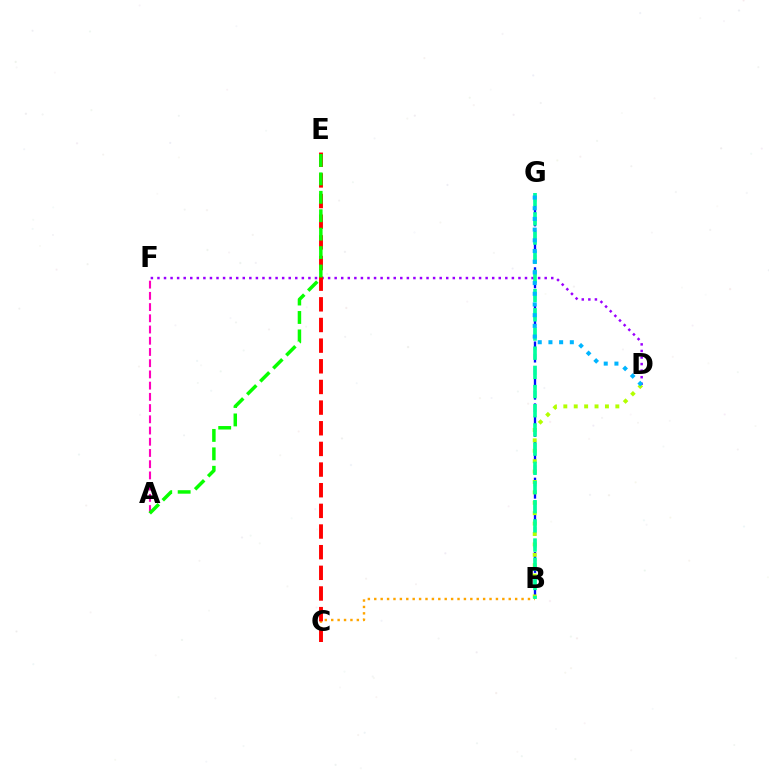{('B', 'G'): [{'color': '#0010ff', 'line_style': 'dashed', 'thickness': 1.68}, {'color': '#00ff9d', 'line_style': 'dashed', 'thickness': 2.61}], ('B', 'D'): [{'color': '#b3ff00', 'line_style': 'dotted', 'thickness': 2.83}], ('B', 'C'): [{'color': '#ffa500', 'line_style': 'dotted', 'thickness': 1.74}], ('D', 'F'): [{'color': '#9b00ff', 'line_style': 'dotted', 'thickness': 1.78}], ('A', 'F'): [{'color': '#ff00bd', 'line_style': 'dashed', 'thickness': 1.52}], ('C', 'E'): [{'color': '#ff0000', 'line_style': 'dashed', 'thickness': 2.81}], ('D', 'G'): [{'color': '#00b5ff', 'line_style': 'dotted', 'thickness': 2.91}], ('A', 'E'): [{'color': '#08ff00', 'line_style': 'dashed', 'thickness': 2.5}]}